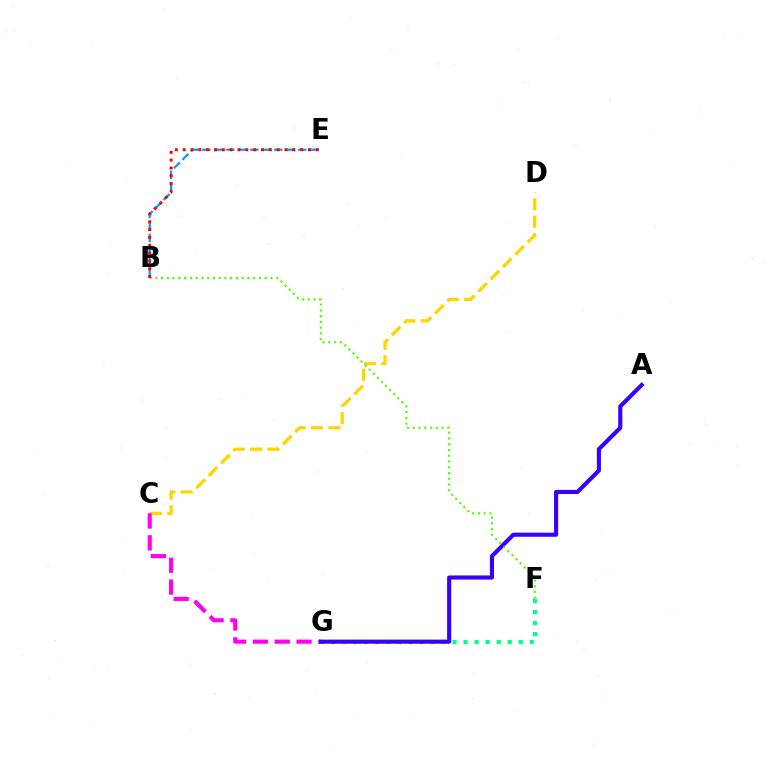{('C', 'D'): [{'color': '#ffd500', 'line_style': 'dashed', 'thickness': 2.37}], ('F', 'G'): [{'color': '#00ff86', 'line_style': 'dotted', 'thickness': 3.0}], ('C', 'G'): [{'color': '#ff00ed', 'line_style': 'dashed', 'thickness': 2.97}], ('A', 'G'): [{'color': '#3700ff', 'line_style': 'solid', 'thickness': 2.96}], ('B', 'E'): [{'color': '#009eff', 'line_style': 'dashed', 'thickness': 1.63}, {'color': '#ff0000', 'line_style': 'dotted', 'thickness': 2.13}], ('B', 'F'): [{'color': '#4fff00', 'line_style': 'dotted', 'thickness': 1.56}]}